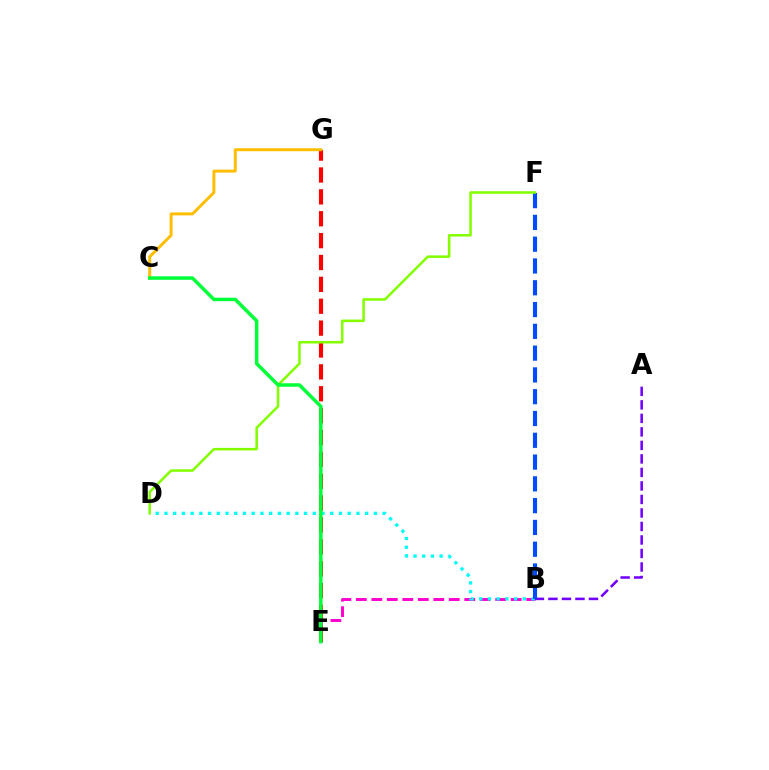{('B', 'E'): [{'color': '#ff00cf', 'line_style': 'dashed', 'thickness': 2.1}], ('A', 'B'): [{'color': '#7200ff', 'line_style': 'dashed', 'thickness': 1.84}], ('B', 'D'): [{'color': '#00fff6', 'line_style': 'dotted', 'thickness': 2.37}], ('B', 'F'): [{'color': '#004bff', 'line_style': 'dashed', 'thickness': 2.96}], ('E', 'G'): [{'color': '#ff0000', 'line_style': 'dashed', 'thickness': 2.97}], ('C', 'G'): [{'color': '#ffbd00', 'line_style': 'solid', 'thickness': 2.12}], ('D', 'F'): [{'color': '#84ff00', 'line_style': 'solid', 'thickness': 1.84}], ('C', 'E'): [{'color': '#00ff39', 'line_style': 'solid', 'thickness': 2.52}]}